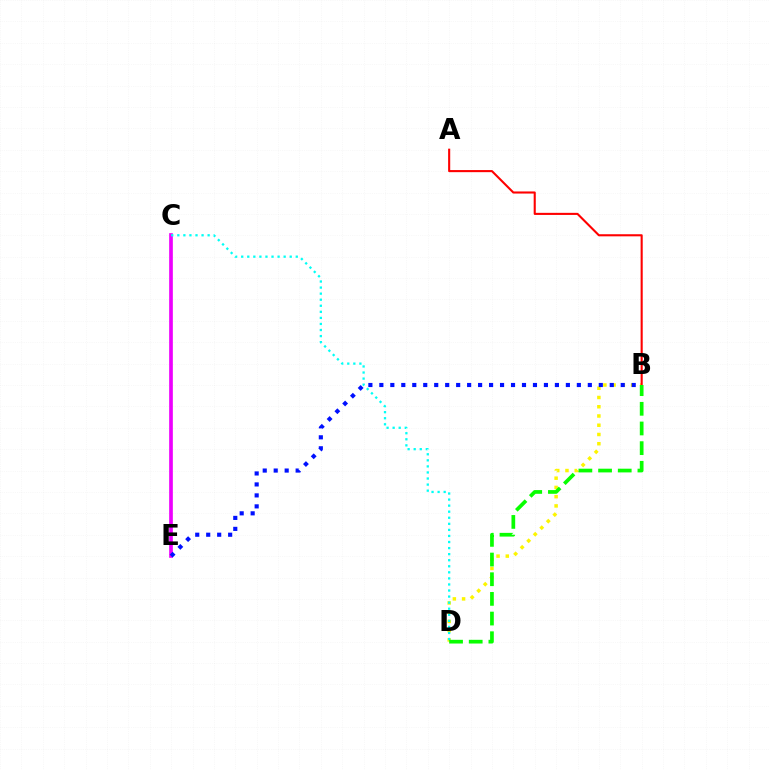{('C', 'E'): [{'color': '#ee00ff', 'line_style': 'solid', 'thickness': 2.65}], ('B', 'D'): [{'color': '#fcf500', 'line_style': 'dotted', 'thickness': 2.51}, {'color': '#08ff00', 'line_style': 'dashed', 'thickness': 2.67}], ('C', 'D'): [{'color': '#00fff6', 'line_style': 'dotted', 'thickness': 1.65}], ('A', 'B'): [{'color': '#ff0000', 'line_style': 'solid', 'thickness': 1.51}], ('B', 'E'): [{'color': '#0010ff', 'line_style': 'dotted', 'thickness': 2.98}]}